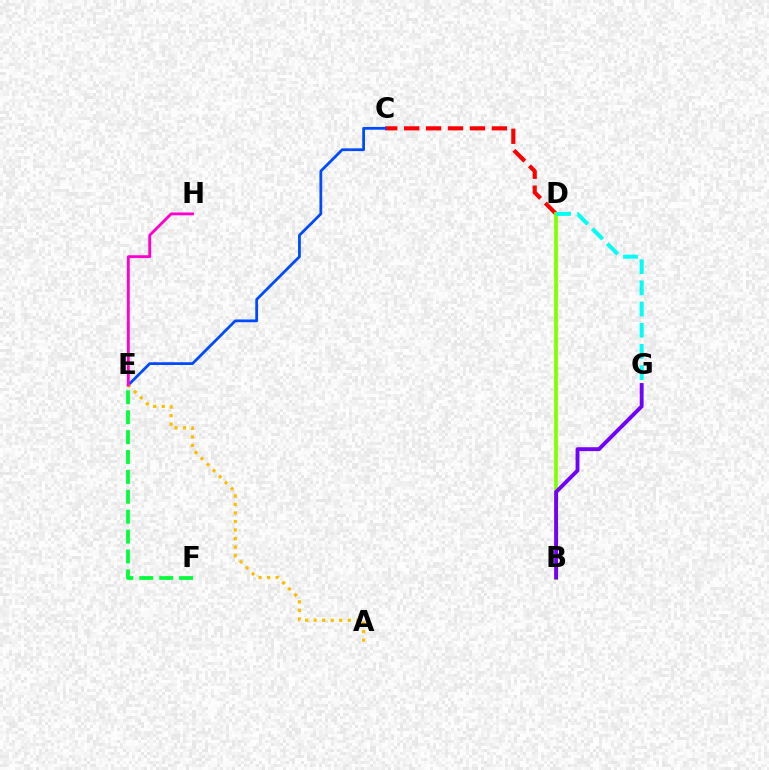{('C', 'D'): [{'color': '#ff0000', 'line_style': 'dashed', 'thickness': 2.98}], ('E', 'F'): [{'color': '#00ff39', 'line_style': 'dashed', 'thickness': 2.7}], ('C', 'E'): [{'color': '#004bff', 'line_style': 'solid', 'thickness': 2.0}], ('A', 'E'): [{'color': '#ffbd00', 'line_style': 'dotted', 'thickness': 2.32}], ('B', 'D'): [{'color': '#84ff00', 'line_style': 'solid', 'thickness': 2.69}], ('E', 'H'): [{'color': '#ff00cf', 'line_style': 'solid', 'thickness': 2.06}], ('B', 'G'): [{'color': '#7200ff', 'line_style': 'solid', 'thickness': 2.79}], ('D', 'G'): [{'color': '#00fff6', 'line_style': 'dashed', 'thickness': 2.88}]}